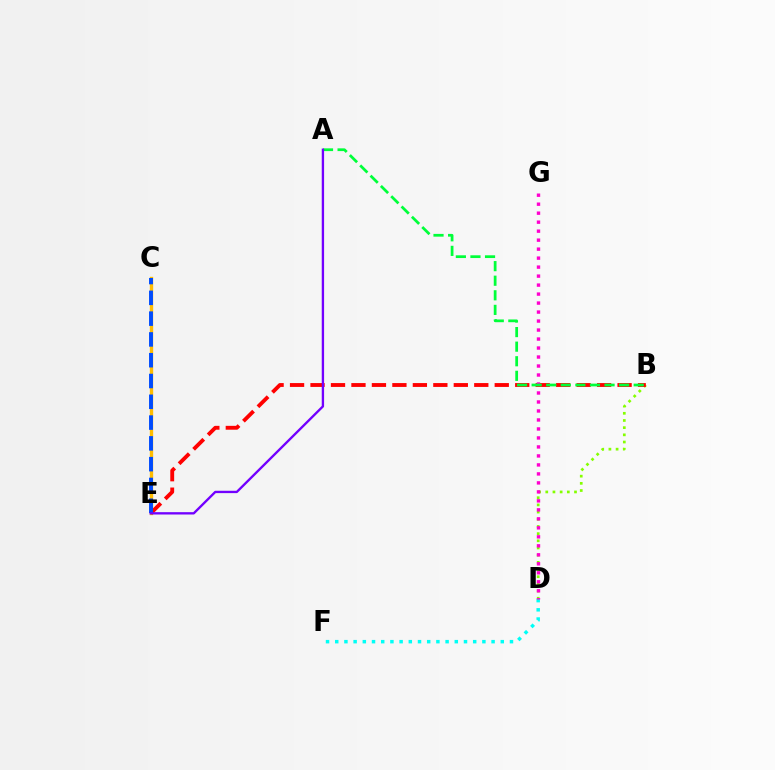{('D', 'F'): [{'color': '#00fff6', 'line_style': 'dotted', 'thickness': 2.5}], ('B', 'D'): [{'color': '#84ff00', 'line_style': 'dotted', 'thickness': 1.95}], ('C', 'E'): [{'color': '#ffbd00', 'line_style': 'solid', 'thickness': 2.42}, {'color': '#004bff', 'line_style': 'dashed', 'thickness': 2.82}], ('B', 'E'): [{'color': '#ff0000', 'line_style': 'dashed', 'thickness': 2.78}], ('D', 'G'): [{'color': '#ff00cf', 'line_style': 'dotted', 'thickness': 2.44}], ('A', 'B'): [{'color': '#00ff39', 'line_style': 'dashed', 'thickness': 1.98}], ('A', 'E'): [{'color': '#7200ff', 'line_style': 'solid', 'thickness': 1.69}]}